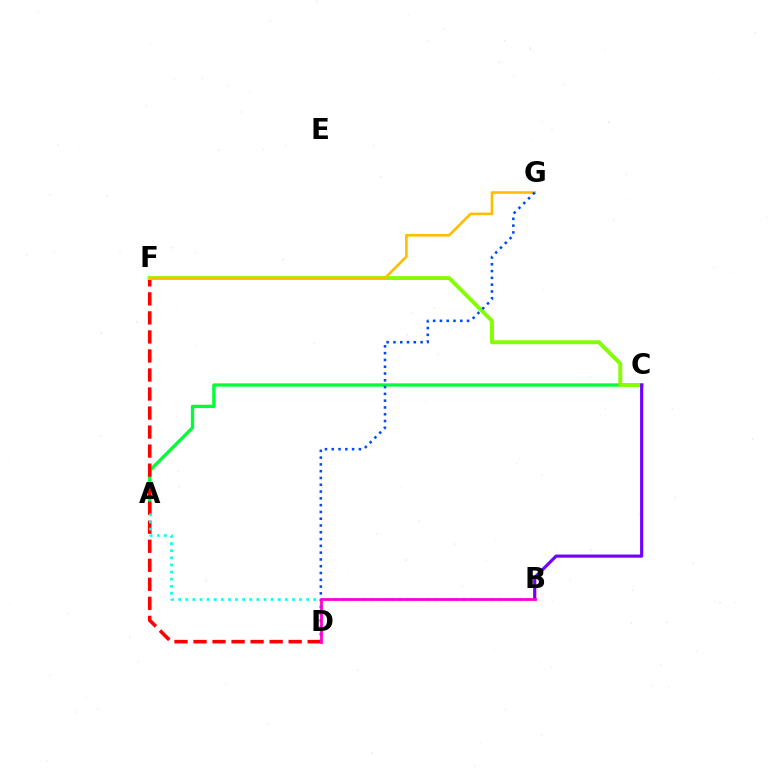{('A', 'C'): [{'color': '#00ff39', 'line_style': 'solid', 'thickness': 2.4}], ('D', 'F'): [{'color': '#ff0000', 'line_style': 'dashed', 'thickness': 2.58}], ('A', 'B'): [{'color': '#00fff6', 'line_style': 'dotted', 'thickness': 1.93}], ('C', 'F'): [{'color': '#84ff00', 'line_style': 'solid', 'thickness': 2.83}], ('F', 'G'): [{'color': '#ffbd00', 'line_style': 'solid', 'thickness': 1.89}], ('D', 'G'): [{'color': '#004bff', 'line_style': 'dotted', 'thickness': 1.84}], ('B', 'C'): [{'color': '#7200ff', 'line_style': 'solid', 'thickness': 2.28}], ('B', 'D'): [{'color': '#ff00cf', 'line_style': 'solid', 'thickness': 2.0}]}